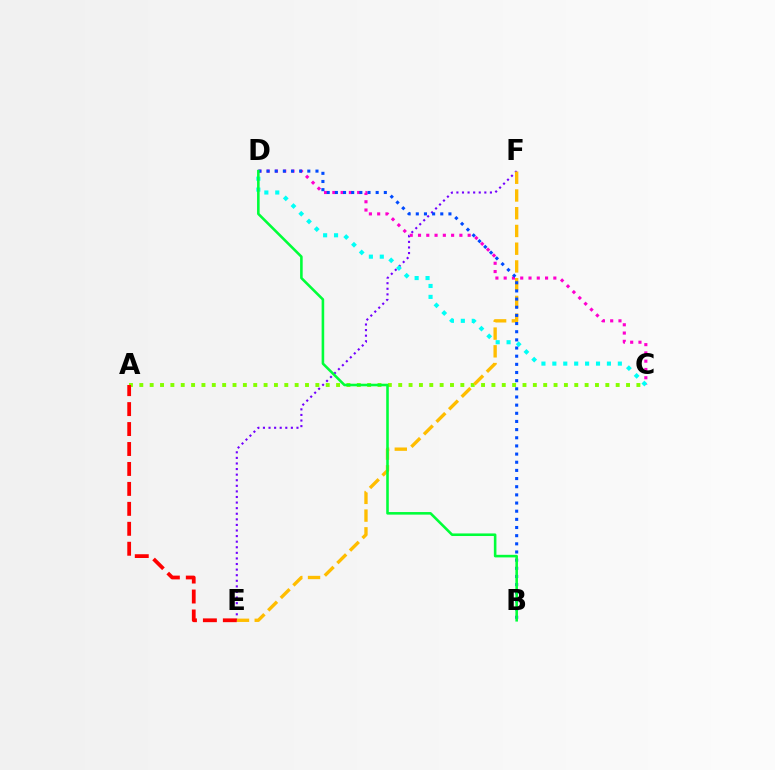{('C', 'D'): [{'color': '#ff00cf', 'line_style': 'dotted', 'thickness': 2.25}, {'color': '#00fff6', 'line_style': 'dotted', 'thickness': 2.97}], ('E', 'F'): [{'color': '#7200ff', 'line_style': 'dotted', 'thickness': 1.52}, {'color': '#ffbd00', 'line_style': 'dashed', 'thickness': 2.41}], ('A', 'C'): [{'color': '#84ff00', 'line_style': 'dotted', 'thickness': 2.81}], ('A', 'E'): [{'color': '#ff0000', 'line_style': 'dashed', 'thickness': 2.71}], ('B', 'D'): [{'color': '#004bff', 'line_style': 'dotted', 'thickness': 2.22}, {'color': '#00ff39', 'line_style': 'solid', 'thickness': 1.86}]}